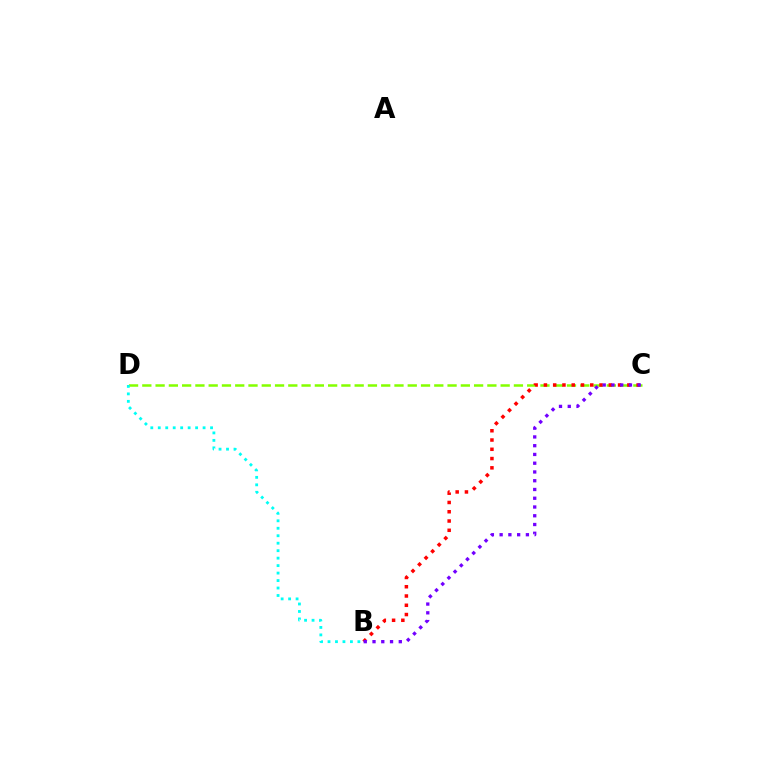{('C', 'D'): [{'color': '#84ff00', 'line_style': 'dashed', 'thickness': 1.8}], ('B', 'D'): [{'color': '#00fff6', 'line_style': 'dotted', 'thickness': 2.03}], ('B', 'C'): [{'color': '#ff0000', 'line_style': 'dotted', 'thickness': 2.52}, {'color': '#7200ff', 'line_style': 'dotted', 'thickness': 2.38}]}